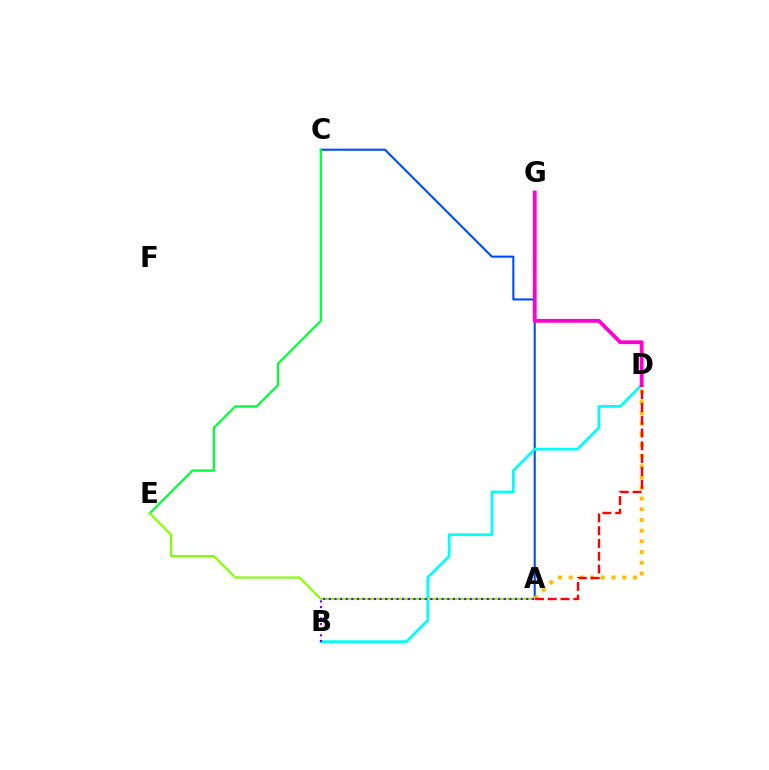{('A', 'C'): [{'color': '#004bff', 'line_style': 'solid', 'thickness': 1.5}], ('C', 'E'): [{'color': '#00ff39', 'line_style': 'solid', 'thickness': 1.62}], ('B', 'D'): [{'color': '#00fff6', 'line_style': 'solid', 'thickness': 1.98}], ('A', 'D'): [{'color': '#ffbd00', 'line_style': 'dotted', 'thickness': 2.91}, {'color': '#ff0000', 'line_style': 'dashed', 'thickness': 1.74}], ('A', 'E'): [{'color': '#84ff00', 'line_style': 'solid', 'thickness': 1.55}], ('A', 'B'): [{'color': '#7200ff', 'line_style': 'dotted', 'thickness': 1.53}], ('D', 'G'): [{'color': '#ff00cf', 'line_style': 'solid', 'thickness': 2.75}]}